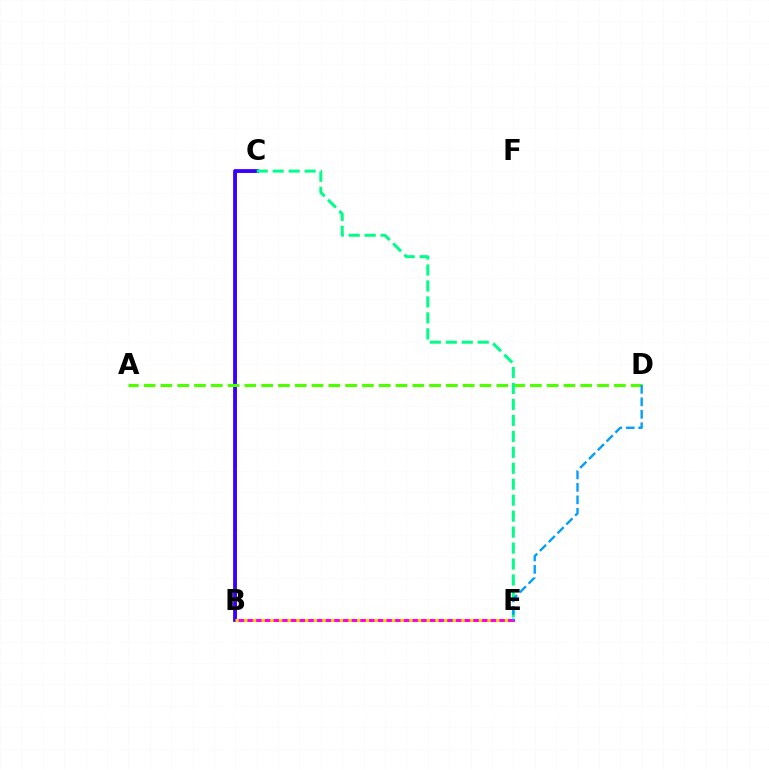{('B', 'E'): [{'color': '#ff00ed', 'line_style': 'solid', 'thickness': 2.16}, {'color': '#ffd500', 'line_style': 'dotted', 'thickness': 2.36}], ('B', 'C'): [{'color': '#ff0000', 'line_style': 'solid', 'thickness': 1.91}, {'color': '#3700ff', 'line_style': 'solid', 'thickness': 2.72}], ('A', 'D'): [{'color': '#4fff00', 'line_style': 'dashed', 'thickness': 2.28}], ('C', 'E'): [{'color': '#00ff86', 'line_style': 'dashed', 'thickness': 2.17}], ('D', 'E'): [{'color': '#009eff', 'line_style': 'dashed', 'thickness': 1.69}]}